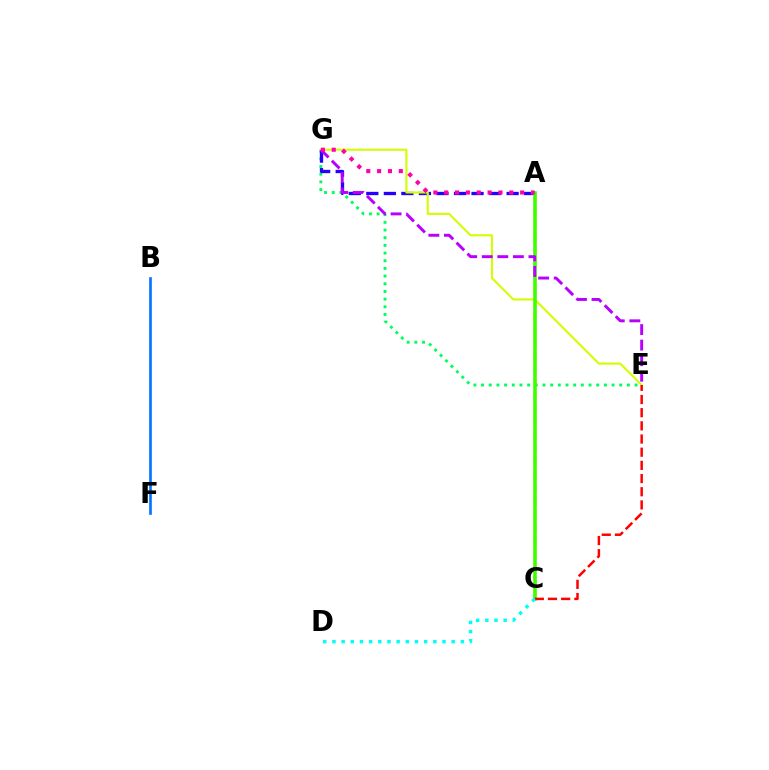{('E', 'G'): [{'color': '#00ff5c', 'line_style': 'dotted', 'thickness': 2.09}, {'color': '#d1ff00', 'line_style': 'solid', 'thickness': 1.5}, {'color': '#b900ff', 'line_style': 'dashed', 'thickness': 2.11}], ('A', 'G'): [{'color': '#2500ff', 'line_style': 'dashed', 'thickness': 2.38}, {'color': '#ff00ac', 'line_style': 'dotted', 'thickness': 2.95}], ('B', 'F'): [{'color': '#0074ff', 'line_style': 'solid', 'thickness': 1.9}], ('A', 'C'): [{'color': '#ff9400', 'line_style': 'dashed', 'thickness': 1.79}, {'color': '#3dff00', 'line_style': 'solid', 'thickness': 2.56}], ('C', 'E'): [{'color': '#ff0000', 'line_style': 'dashed', 'thickness': 1.79}], ('C', 'D'): [{'color': '#00fff6', 'line_style': 'dotted', 'thickness': 2.49}]}